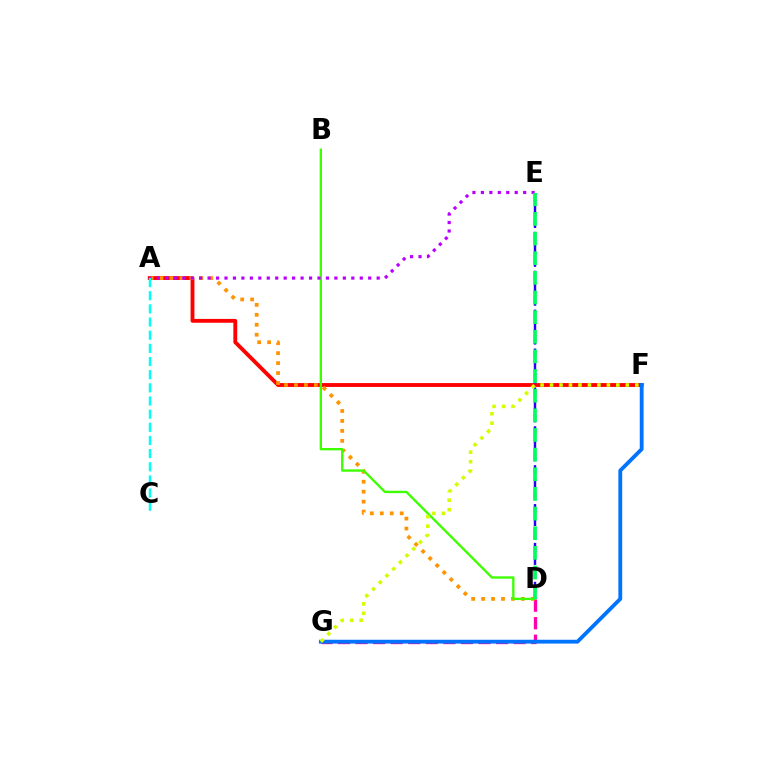{('D', 'G'): [{'color': '#ff00ac', 'line_style': 'dashed', 'thickness': 2.39}], ('A', 'F'): [{'color': '#ff0000', 'line_style': 'solid', 'thickness': 2.77}], ('A', 'D'): [{'color': '#ff9400', 'line_style': 'dotted', 'thickness': 2.7}], ('B', 'D'): [{'color': '#3dff00', 'line_style': 'solid', 'thickness': 1.69}], ('A', 'E'): [{'color': '#b900ff', 'line_style': 'dotted', 'thickness': 2.3}], ('F', 'G'): [{'color': '#0074ff', 'line_style': 'solid', 'thickness': 2.76}, {'color': '#d1ff00', 'line_style': 'dotted', 'thickness': 2.57}], ('D', 'E'): [{'color': '#2500ff', 'line_style': 'dashed', 'thickness': 1.76}, {'color': '#00ff5c', 'line_style': 'dashed', 'thickness': 2.67}], ('A', 'C'): [{'color': '#00fff6', 'line_style': 'dashed', 'thickness': 1.79}]}